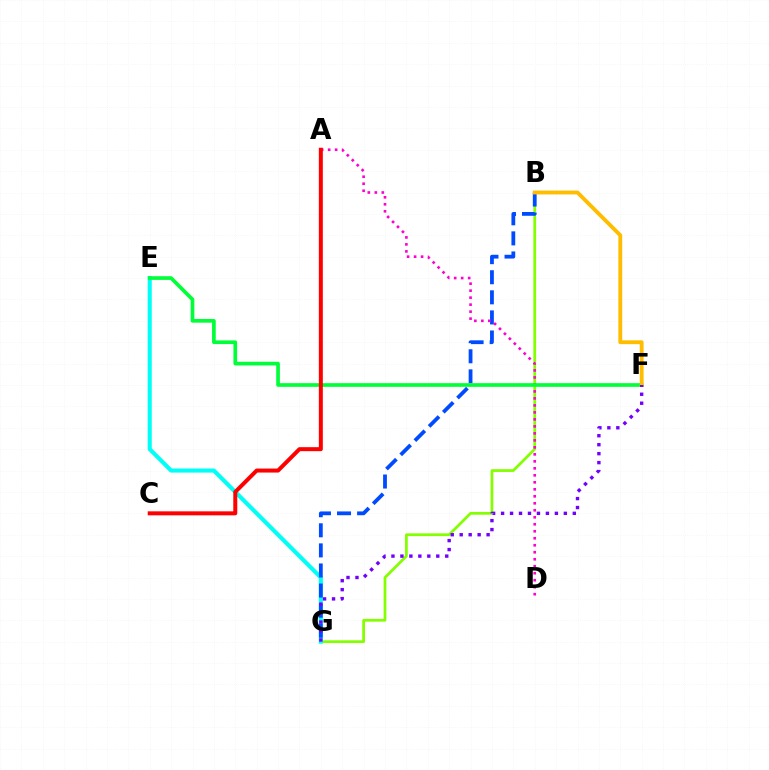{('B', 'G'): [{'color': '#84ff00', 'line_style': 'solid', 'thickness': 1.98}, {'color': '#004bff', 'line_style': 'dashed', 'thickness': 2.73}], ('E', 'G'): [{'color': '#00fff6', 'line_style': 'solid', 'thickness': 2.94}], ('A', 'D'): [{'color': '#ff00cf', 'line_style': 'dotted', 'thickness': 1.9}], ('E', 'F'): [{'color': '#00ff39', 'line_style': 'solid', 'thickness': 2.65}], ('B', 'F'): [{'color': '#ffbd00', 'line_style': 'solid', 'thickness': 2.78}], ('F', 'G'): [{'color': '#7200ff', 'line_style': 'dotted', 'thickness': 2.44}], ('A', 'C'): [{'color': '#ff0000', 'line_style': 'solid', 'thickness': 2.87}]}